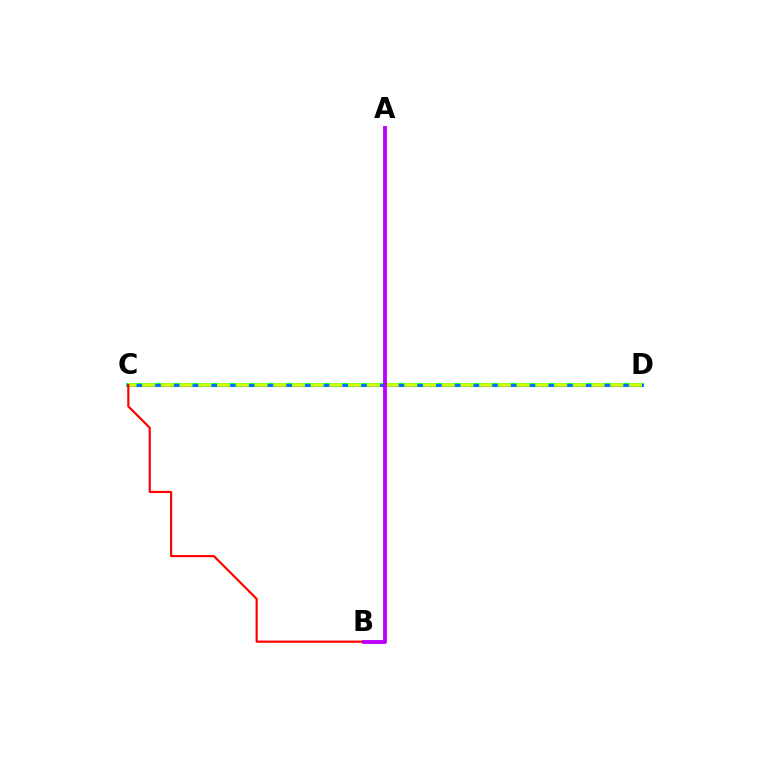{('C', 'D'): [{'color': '#00ff5c', 'line_style': 'solid', 'thickness': 2.88}, {'color': '#0074ff', 'line_style': 'solid', 'thickness': 2.17}, {'color': '#d1ff00', 'line_style': 'dashed', 'thickness': 2.54}], ('B', 'C'): [{'color': '#ff0000', 'line_style': 'solid', 'thickness': 1.57}], ('A', 'B'): [{'color': '#b900ff', 'line_style': 'solid', 'thickness': 2.78}]}